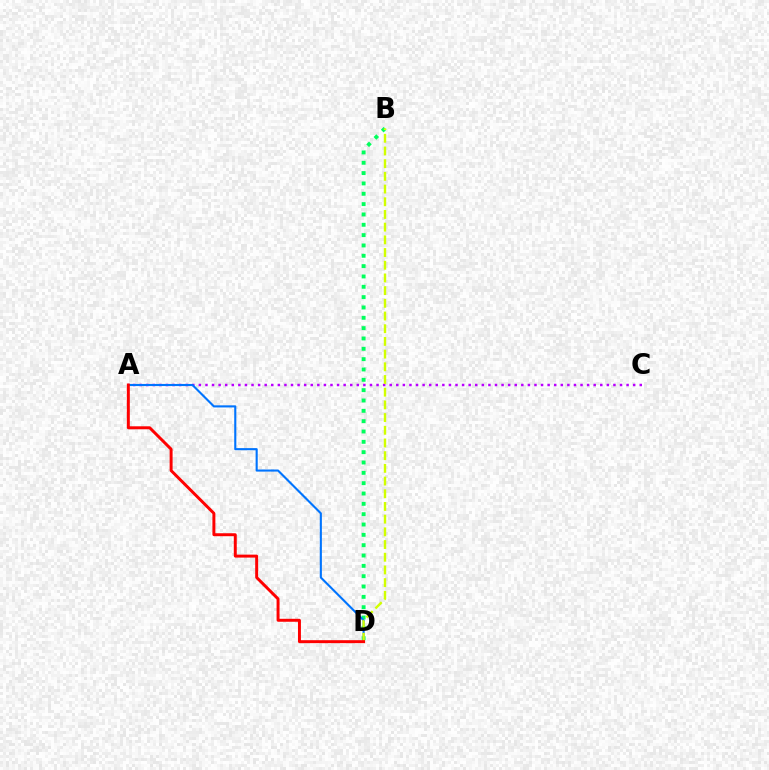{('A', 'C'): [{'color': '#b900ff', 'line_style': 'dotted', 'thickness': 1.79}], ('B', 'D'): [{'color': '#00ff5c', 'line_style': 'dotted', 'thickness': 2.81}, {'color': '#d1ff00', 'line_style': 'dashed', 'thickness': 1.72}], ('A', 'D'): [{'color': '#0074ff', 'line_style': 'solid', 'thickness': 1.52}, {'color': '#ff0000', 'line_style': 'solid', 'thickness': 2.13}]}